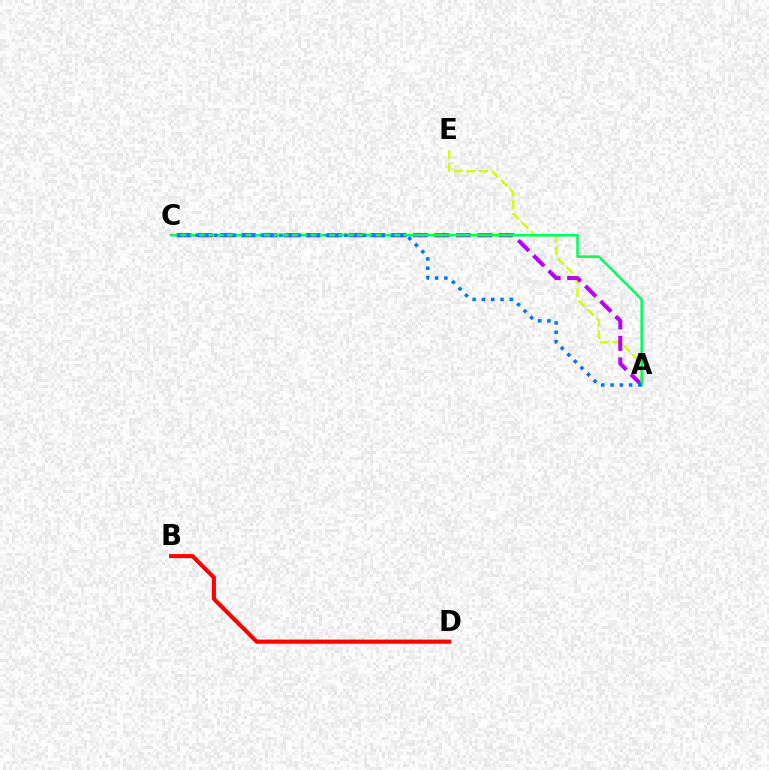{('A', 'E'): [{'color': '#d1ff00', 'line_style': 'dashed', 'thickness': 1.73}], ('B', 'D'): [{'color': '#ff0000', 'line_style': 'solid', 'thickness': 2.95}], ('A', 'C'): [{'color': '#b900ff', 'line_style': 'dashed', 'thickness': 2.92}, {'color': '#00ff5c', 'line_style': 'solid', 'thickness': 1.81}, {'color': '#0074ff', 'line_style': 'dotted', 'thickness': 2.52}]}